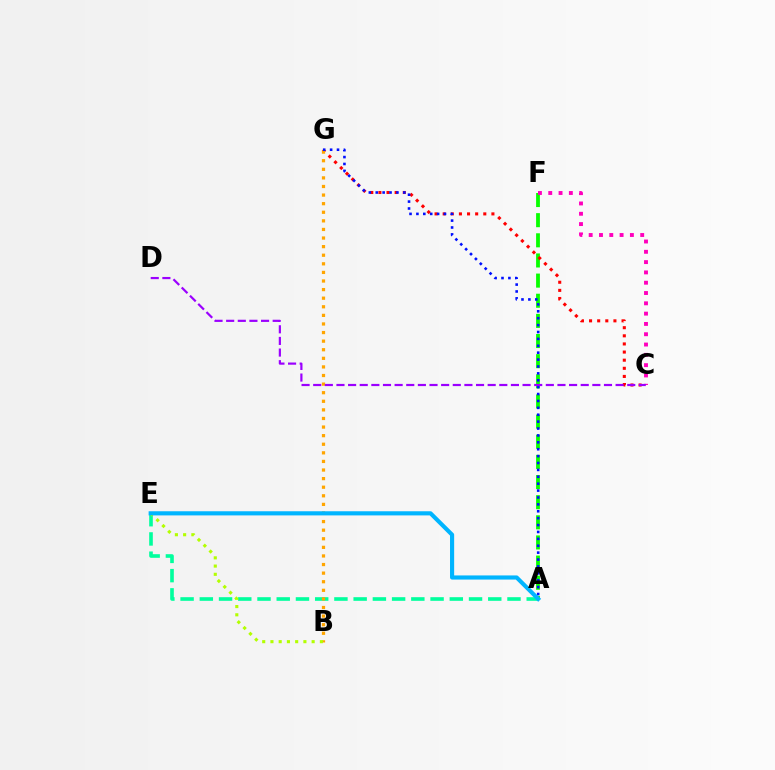{('A', 'F'): [{'color': '#08ff00', 'line_style': 'dashed', 'thickness': 2.74}], ('A', 'E'): [{'color': '#00ff9d', 'line_style': 'dashed', 'thickness': 2.61}, {'color': '#00b5ff', 'line_style': 'solid', 'thickness': 2.98}], ('C', 'G'): [{'color': '#ff0000', 'line_style': 'dotted', 'thickness': 2.21}], ('B', 'G'): [{'color': '#ffa500', 'line_style': 'dotted', 'thickness': 2.33}], ('C', 'F'): [{'color': '#ff00bd', 'line_style': 'dotted', 'thickness': 2.8}], ('B', 'E'): [{'color': '#b3ff00', 'line_style': 'dotted', 'thickness': 2.24}], ('A', 'G'): [{'color': '#0010ff', 'line_style': 'dotted', 'thickness': 1.87}], ('C', 'D'): [{'color': '#9b00ff', 'line_style': 'dashed', 'thickness': 1.58}]}